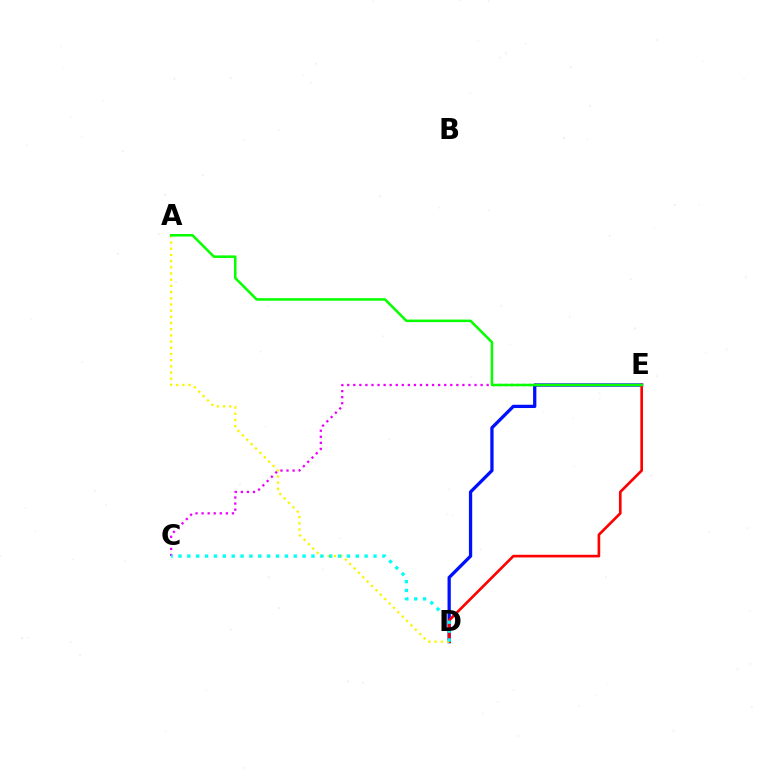{('D', 'E'): [{'color': '#0010ff', 'line_style': 'solid', 'thickness': 2.36}, {'color': '#ff0000', 'line_style': 'solid', 'thickness': 1.92}], ('C', 'E'): [{'color': '#ee00ff', 'line_style': 'dotted', 'thickness': 1.65}], ('A', 'D'): [{'color': '#fcf500', 'line_style': 'dotted', 'thickness': 1.68}], ('C', 'D'): [{'color': '#00fff6', 'line_style': 'dotted', 'thickness': 2.41}], ('A', 'E'): [{'color': '#08ff00', 'line_style': 'solid', 'thickness': 1.83}]}